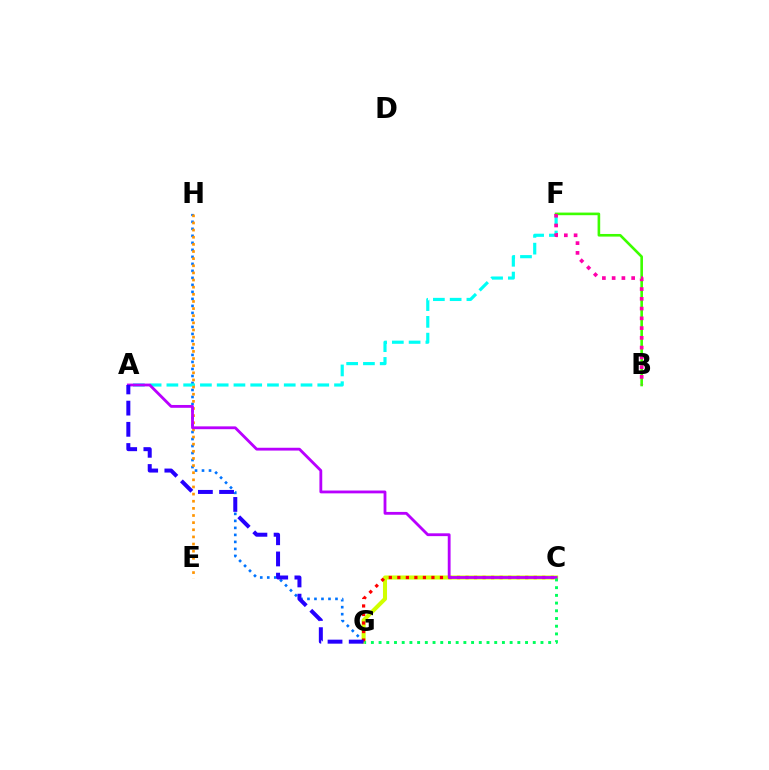{('G', 'H'): [{'color': '#0074ff', 'line_style': 'dotted', 'thickness': 1.9}], ('A', 'F'): [{'color': '#00fff6', 'line_style': 'dashed', 'thickness': 2.28}], ('C', 'G'): [{'color': '#d1ff00', 'line_style': 'solid', 'thickness': 2.91}, {'color': '#ff0000', 'line_style': 'dotted', 'thickness': 2.32}, {'color': '#00ff5c', 'line_style': 'dotted', 'thickness': 2.09}], ('B', 'F'): [{'color': '#3dff00', 'line_style': 'solid', 'thickness': 1.89}, {'color': '#ff00ac', 'line_style': 'dotted', 'thickness': 2.65}], ('E', 'H'): [{'color': '#ff9400', 'line_style': 'dotted', 'thickness': 1.94}], ('A', 'C'): [{'color': '#b900ff', 'line_style': 'solid', 'thickness': 2.03}], ('A', 'G'): [{'color': '#2500ff', 'line_style': 'dashed', 'thickness': 2.88}]}